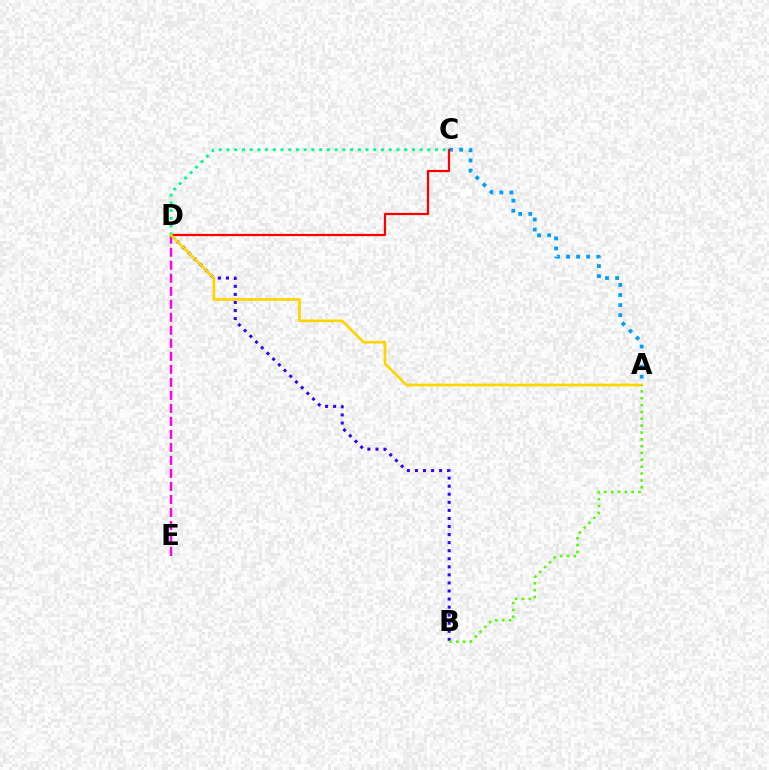{('D', 'E'): [{'color': '#ff00ed', 'line_style': 'dashed', 'thickness': 1.77}], ('A', 'C'): [{'color': '#009eff', 'line_style': 'dotted', 'thickness': 2.73}], ('B', 'D'): [{'color': '#3700ff', 'line_style': 'dotted', 'thickness': 2.19}], ('C', 'D'): [{'color': '#ff0000', 'line_style': 'solid', 'thickness': 1.6}, {'color': '#00ff86', 'line_style': 'dotted', 'thickness': 2.1}], ('A', 'D'): [{'color': '#ffd500', 'line_style': 'solid', 'thickness': 1.95}], ('A', 'B'): [{'color': '#4fff00', 'line_style': 'dotted', 'thickness': 1.86}]}